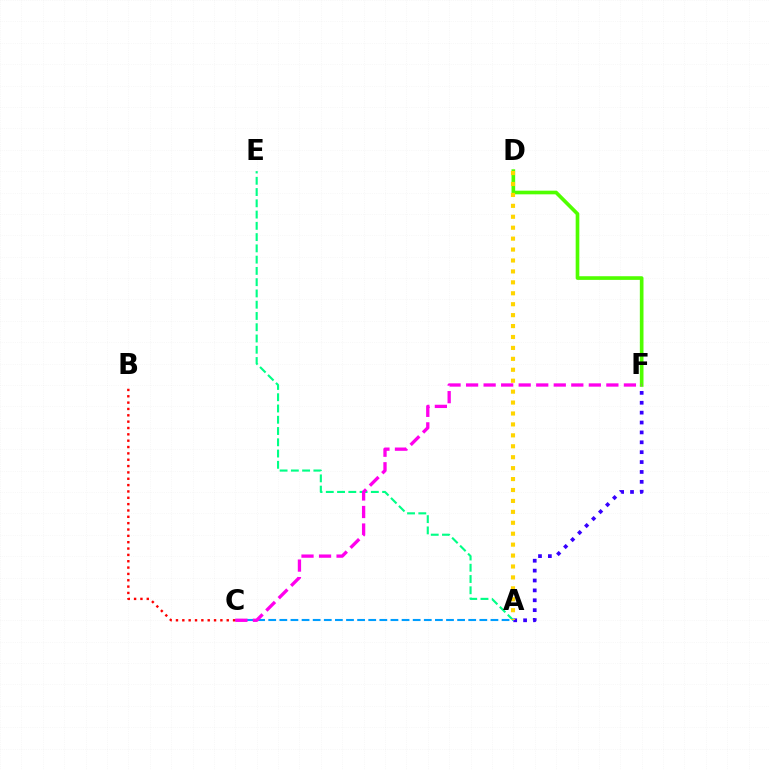{('D', 'F'): [{'color': '#4fff00', 'line_style': 'solid', 'thickness': 2.63}], ('A', 'E'): [{'color': '#00ff86', 'line_style': 'dashed', 'thickness': 1.53}], ('A', 'F'): [{'color': '#3700ff', 'line_style': 'dotted', 'thickness': 2.69}], ('A', 'D'): [{'color': '#ffd500', 'line_style': 'dotted', 'thickness': 2.97}], ('A', 'C'): [{'color': '#009eff', 'line_style': 'dashed', 'thickness': 1.51}], ('B', 'C'): [{'color': '#ff0000', 'line_style': 'dotted', 'thickness': 1.72}], ('C', 'F'): [{'color': '#ff00ed', 'line_style': 'dashed', 'thickness': 2.38}]}